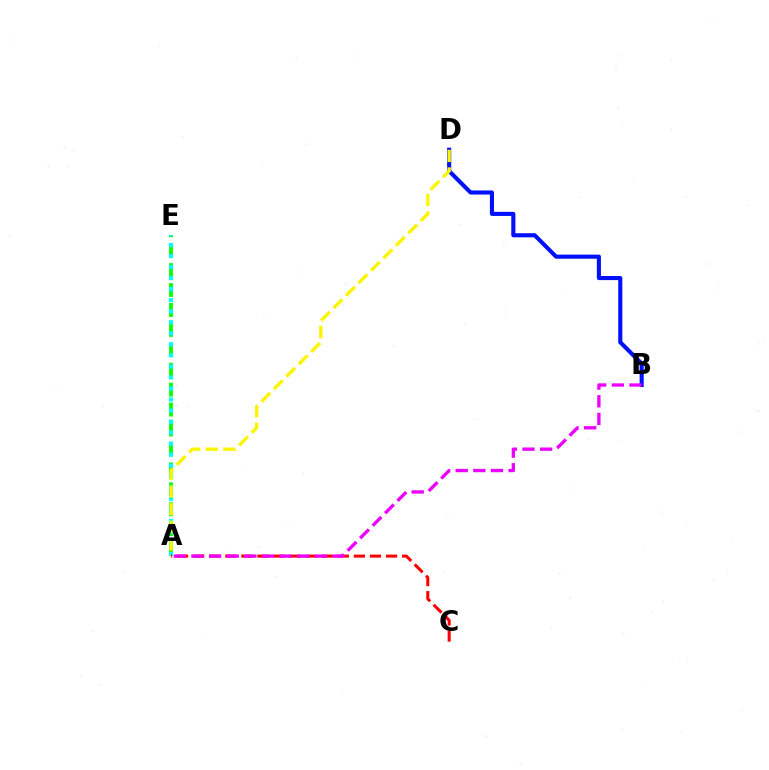{('B', 'D'): [{'color': '#0010ff', 'line_style': 'solid', 'thickness': 2.95}], ('A', 'E'): [{'color': '#08ff00', 'line_style': 'dashed', 'thickness': 2.71}, {'color': '#00fff6', 'line_style': 'dotted', 'thickness': 3.0}], ('A', 'C'): [{'color': '#ff0000', 'line_style': 'dashed', 'thickness': 2.18}], ('A', 'D'): [{'color': '#fcf500', 'line_style': 'dashed', 'thickness': 2.39}], ('A', 'B'): [{'color': '#ee00ff', 'line_style': 'dashed', 'thickness': 2.39}]}